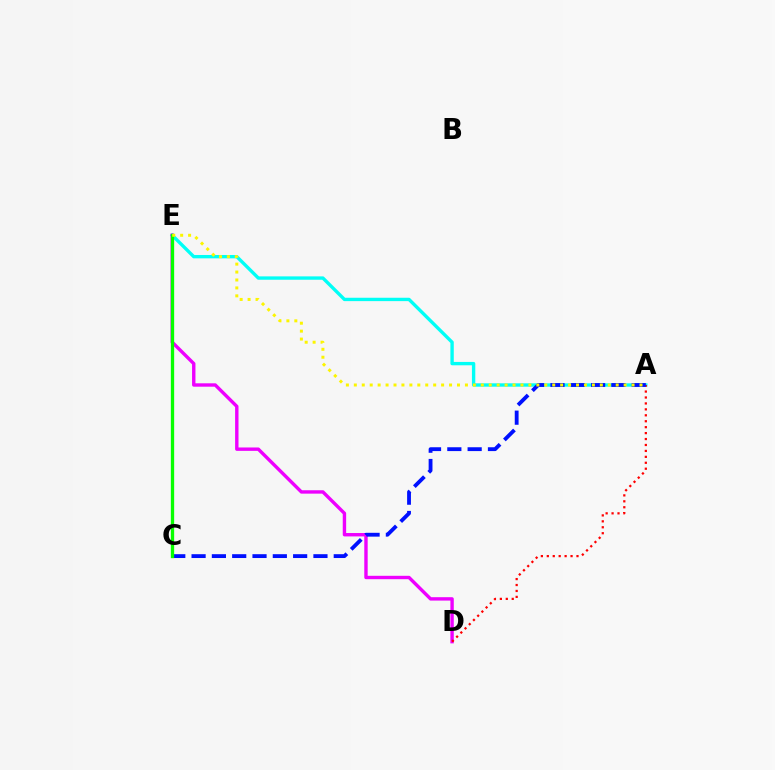{('A', 'E'): [{'color': '#00fff6', 'line_style': 'solid', 'thickness': 2.42}, {'color': '#fcf500', 'line_style': 'dotted', 'thickness': 2.16}], ('D', 'E'): [{'color': '#ee00ff', 'line_style': 'solid', 'thickness': 2.44}], ('A', 'D'): [{'color': '#ff0000', 'line_style': 'dotted', 'thickness': 1.61}], ('A', 'C'): [{'color': '#0010ff', 'line_style': 'dashed', 'thickness': 2.76}], ('C', 'E'): [{'color': '#08ff00', 'line_style': 'solid', 'thickness': 2.39}]}